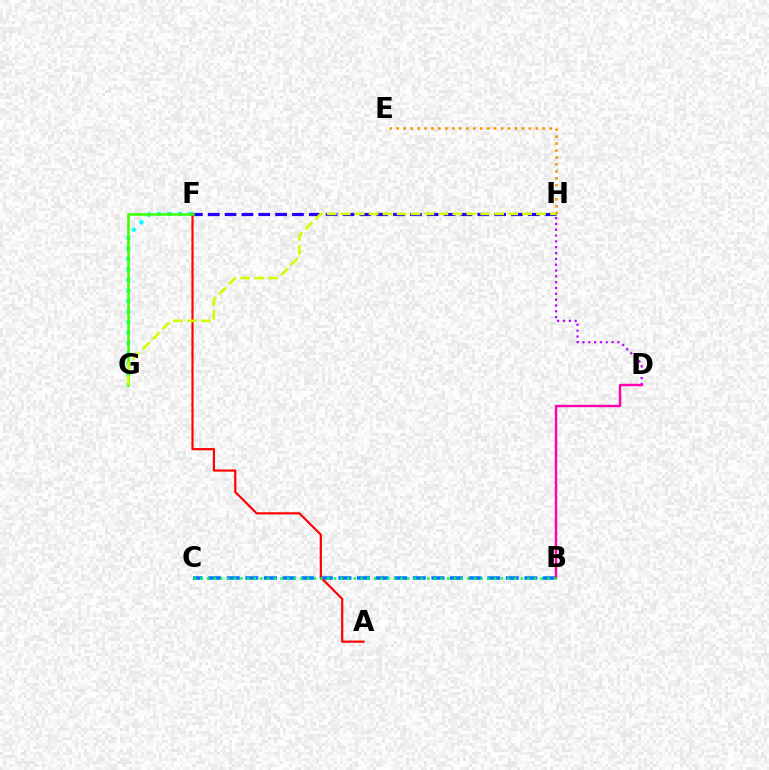{('F', 'G'): [{'color': '#00fff6', 'line_style': 'dotted', 'thickness': 2.86}, {'color': '#3dff00', 'line_style': 'solid', 'thickness': 1.85}], ('B', 'C'): [{'color': '#0074ff', 'line_style': 'dashed', 'thickness': 2.53}, {'color': '#00ff5c', 'line_style': 'dotted', 'thickness': 1.81}], ('D', 'H'): [{'color': '#b900ff', 'line_style': 'dotted', 'thickness': 1.58}], ('F', 'H'): [{'color': '#2500ff', 'line_style': 'dashed', 'thickness': 2.29}], ('E', 'H'): [{'color': '#ff9400', 'line_style': 'dotted', 'thickness': 1.89}], ('B', 'D'): [{'color': '#ff00ac', 'line_style': 'solid', 'thickness': 1.73}], ('A', 'F'): [{'color': '#ff0000', 'line_style': 'solid', 'thickness': 1.56}], ('G', 'H'): [{'color': '#d1ff00', 'line_style': 'dashed', 'thickness': 1.9}]}